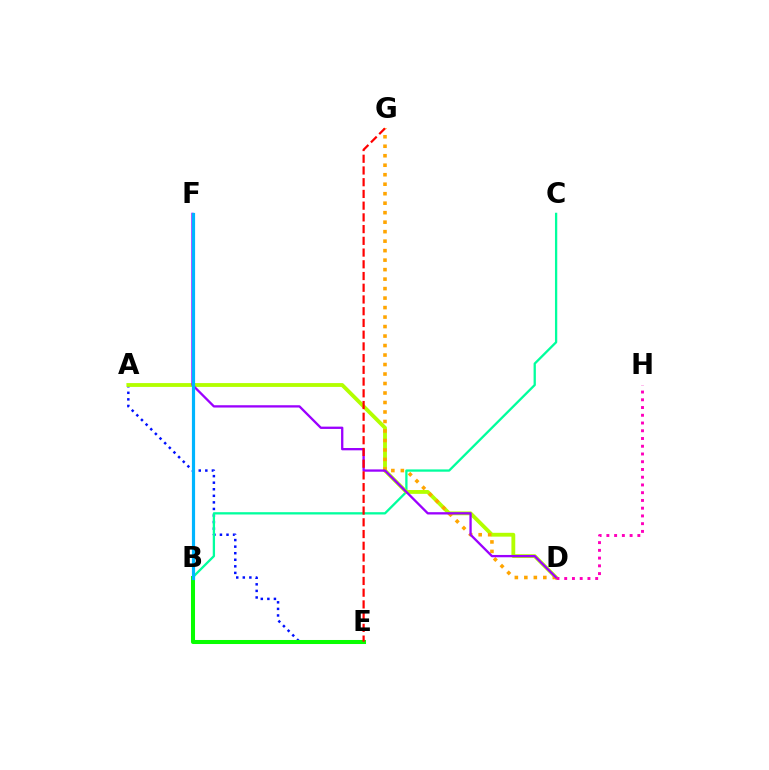{('A', 'E'): [{'color': '#0010ff', 'line_style': 'dotted', 'thickness': 1.78}], ('B', 'C'): [{'color': '#00ff9d', 'line_style': 'solid', 'thickness': 1.65}], ('B', 'E'): [{'color': '#08ff00', 'line_style': 'solid', 'thickness': 2.91}], ('A', 'D'): [{'color': '#b3ff00', 'line_style': 'solid', 'thickness': 2.76}], ('D', 'G'): [{'color': '#ffa500', 'line_style': 'dotted', 'thickness': 2.58}], ('D', 'F'): [{'color': '#9b00ff', 'line_style': 'solid', 'thickness': 1.66}], ('E', 'G'): [{'color': '#ff0000', 'line_style': 'dashed', 'thickness': 1.59}], ('B', 'F'): [{'color': '#00b5ff', 'line_style': 'solid', 'thickness': 2.29}], ('D', 'H'): [{'color': '#ff00bd', 'line_style': 'dotted', 'thickness': 2.1}]}